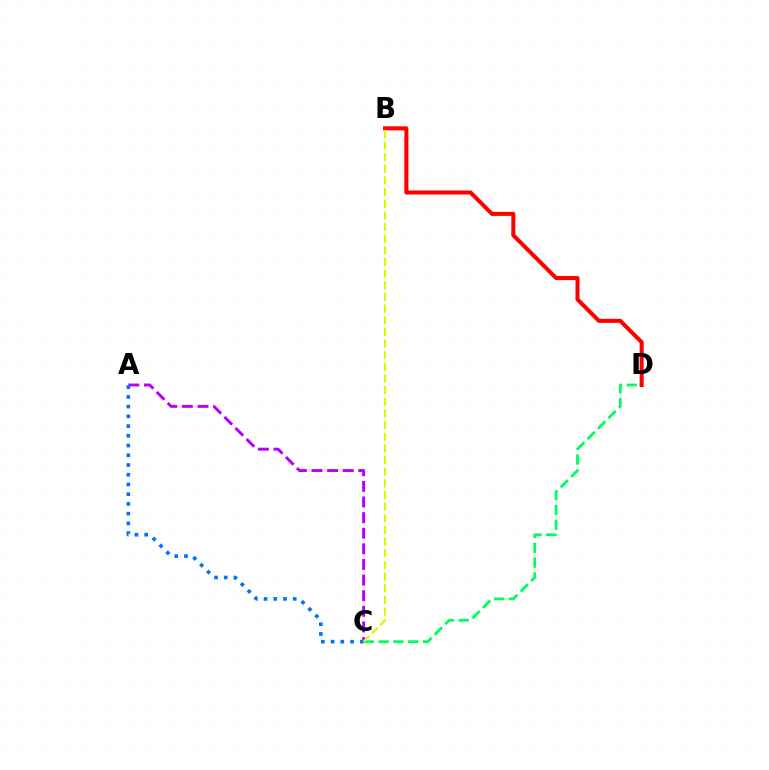{('C', 'D'): [{'color': '#00ff5c', 'line_style': 'dashed', 'thickness': 2.01}], ('A', 'C'): [{'color': '#b900ff', 'line_style': 'dashed', 'thickness': 2.12}, {'color': '#0074ff', 'line_style': 'dotted', 'thickness': 2.64}], ('B', 'D'): [{'color': '#ff0000', 'line_style': 'solid', 'thickness': 2.91}], ('B', 'C'): [{'color': '#d1ff00', 'line_style': 'dashed', 'thickness': 1.58}]}